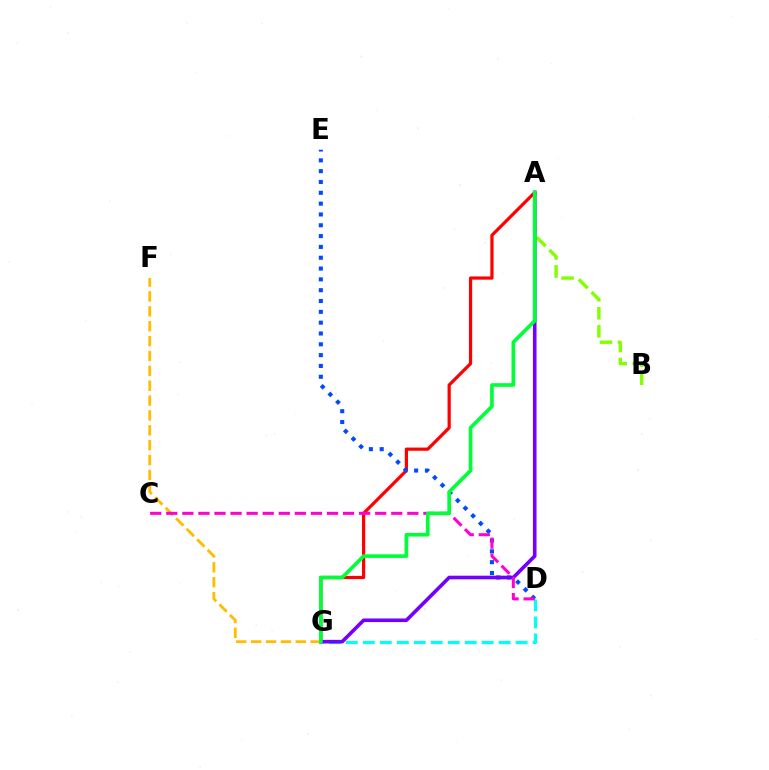{('A', 'G'): [{'color': '#ff0000', 'line_style': 'solid', 'thickness': 2.31}, {'color': '#7200ff', 'line_style': 'solid', 'thickness': 2.6}, {'color': '#00ff39', 'line_style': 'solid', 'thickness': 2.64}], ('D', 'G'): [{'color': '#00fff6', 'line_style': 'dashed', 'thickness': 2.31}], ('D', 'E'): [{'color': '#004bff', 'line_style': 'dotted', 'thickness': 2.94}], ('A', 'B'): [{'color': '#84ff00', 'line_style': 'dashed', 'thickness': 2.45}], ('F', 'G'): [{'color': '#ffbd00', 'line_style': 'dashed', 'thickness': 2.02}], ('C', 'D'): [{'color': '#ff00cf', 'line_style': 'dashed', 'thickness': 2.18}]}